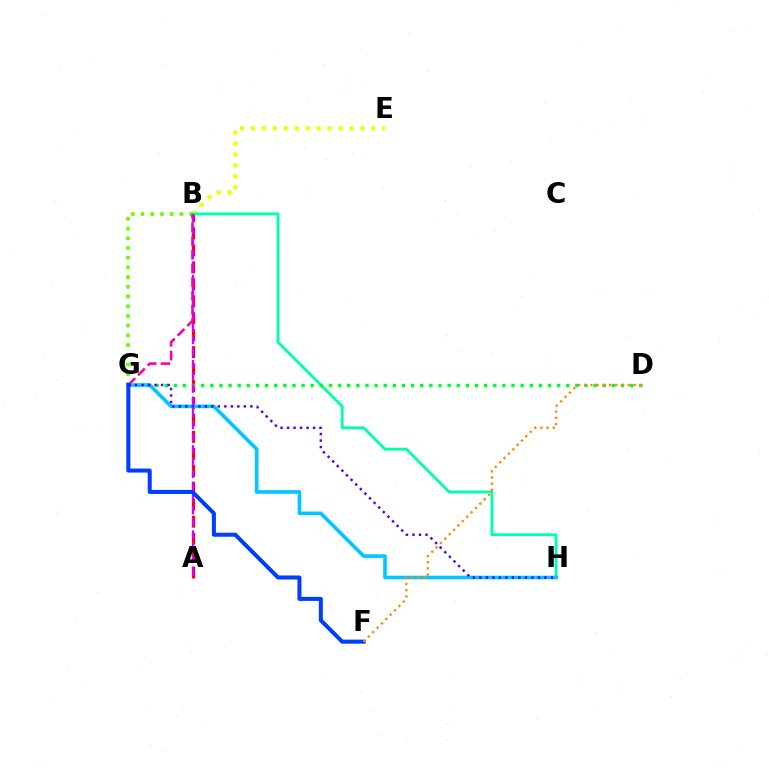{('B', 'E'): [{'color': '#eeff00', 'line_style': 'dotted', 'thickness': 2.97}], ('A', 'B'): [{'color': '#ff0000', 'line_style': 'dashed', 'thickness': 2.3}, {'color': '#d600ff', 'line_style': 'dashed', 'thickness': 1.65}], ('B', 'G'): [{'color': '#66ff00', 'line_style': 'dotted', 'thickness': 2.64}, {'color': '#ff00a0', 'line_style': 'dashed', 'thickness': 1.86}], ('B', 'H'): [{'color': '#00ffaf', 'line_style': 'solid', 'thickness': 2.04}], ('D', 'G'): [{'color': '#00ff27', 'line_style': 'dotted', 'thickness': 2.48}], ('G', 'H'): [{'color': '#00c7ff', 'line_style': 'solid', 'thickness': 2.6}, {'color': '#4f00ff', 'line_style': 'dotted', 'thickness': 1.77}], ('F', 'G'): [{'color': '#003fff', 'line_style': 'solid', 'thickness': 2.92}], ('D', 'F'): [{'color': '#ff8800', 'line_style': 'dotted', 'thickness': 1.68}]}